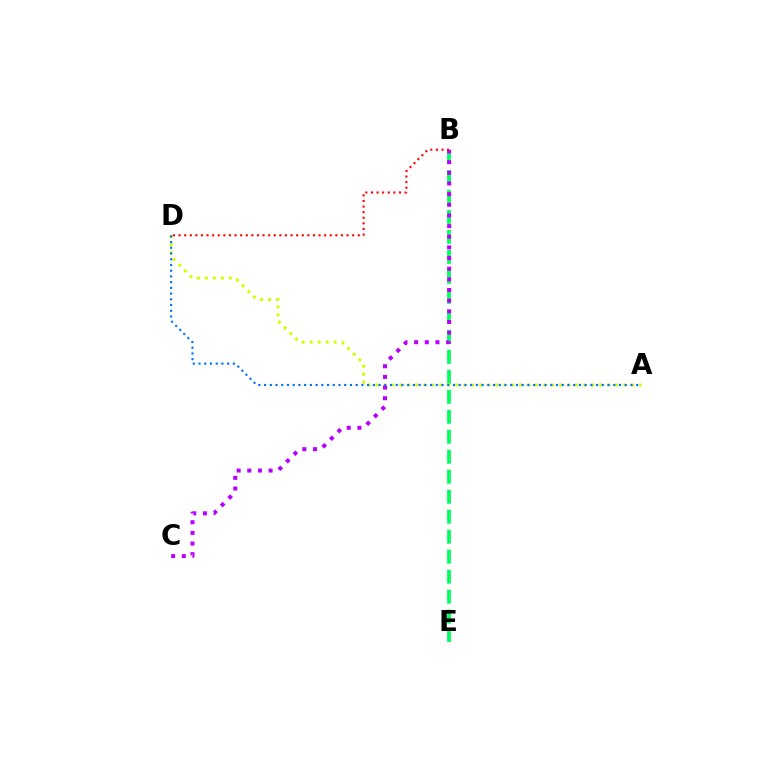{('B', 'E'): [{'color': '#00ff5c', 'line_style': 'dashed', 'thickness': 2.72}], ('A', 'D'): [{'color': '#d1ff00', 'line_style': 'dotted', 'thickness': 2.17}, {'color': '#0074ff', 'line_style': 'dotted', 'thickness': 1.56}], ('B', 'C'): [{'color': '#b900ff', 'line_style': 'dotted', 'thickness': 2.9}], ('B', 'D'): [{'color': '#ff0000', 'line_style': 'dotted', 'thickness': 1.52}]}